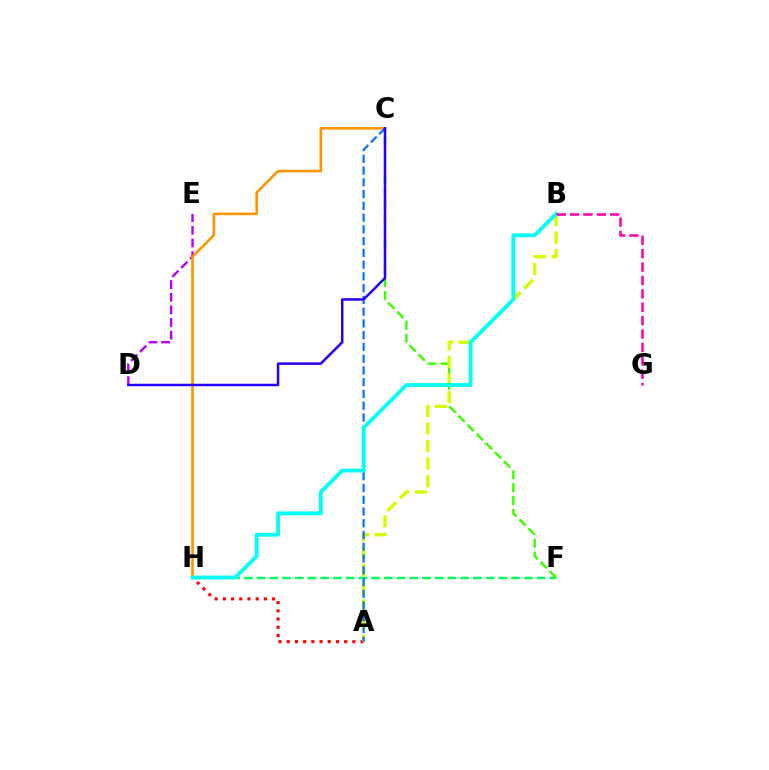{('F', 'H'): [{'color': '#00ff5c', 'line_style': 'dashed', 'thickness': 1.73}], ('C', 'F'): [{'color': '#3dff00', 'line_style': 'dashed', 'thickness': 1.75}], ('D', 'E'): [{'color': '#b900ff', 'line_style': 'dashed', 'thickness': 1.71}], ('C', 'H'): [{'color': '#ff9400', 'line_style': 'solid', 'thickness': 1.87}], ('A', 'H'): [{'color': '#ff0000', 'line_style': 'dotted', 'thickness': 2.23}], ('A', 'B'): [{'color': '#d1ff00', 'line_style': 'dashed', 'thickness': 2.39}], ('A', 'C'): [{'color': '#0074ff', 'line_style': 'dashed', 'thickness': 1.6}], ('B', 'H'): [{'color': '#00fff6', 'line_style': 'solid', 'thickness': 2.74}], ('C', 'D'): [{'color': '#2500ff', 'line_style': 'solid', 'thickness': 1.8}], ('B', 'G'): [{'color': '#ff00ac', 'line_style': 'dashed', 'thickness': 1.82}]}